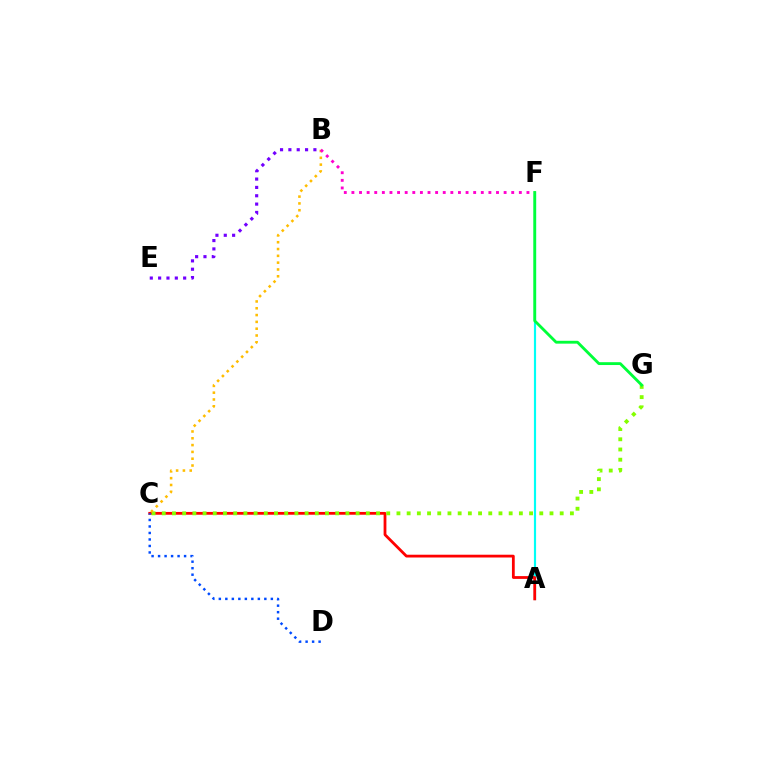{('A', 'F'): [{'color': '#00fff6', 'line_style': 'solid', 'thickness': 1.57}], ('A', 'C'): [{'color': '#ff0000', 'line_style': 'solid', 'thickness': 2.01}], ('C', 'G'): [{'color': '#84ff00', 'line_style': 'dotted', 'thickness': 2.77}], ('B', 'C'): [{'color': '#ffbd00', 'line_style': 'dotted', 'thickness': 1.85}], ('B', 'F'): [{'color': '#ff00cf', 'line_style': 'dotted', 'thickness': 2.07}], ('F', 'G'): [{'color': '#00ff39', 'line_style': 'solid', 'thickness': 2.05}], ('C', 'D'): [{'color': '#004bff', 'line_style': 'dotted', 'thickness': 1.77}], ('B', 'E'): [{'color': '#7200ff', 'line_style': 'dotted', 'thickness': 2.27}]}